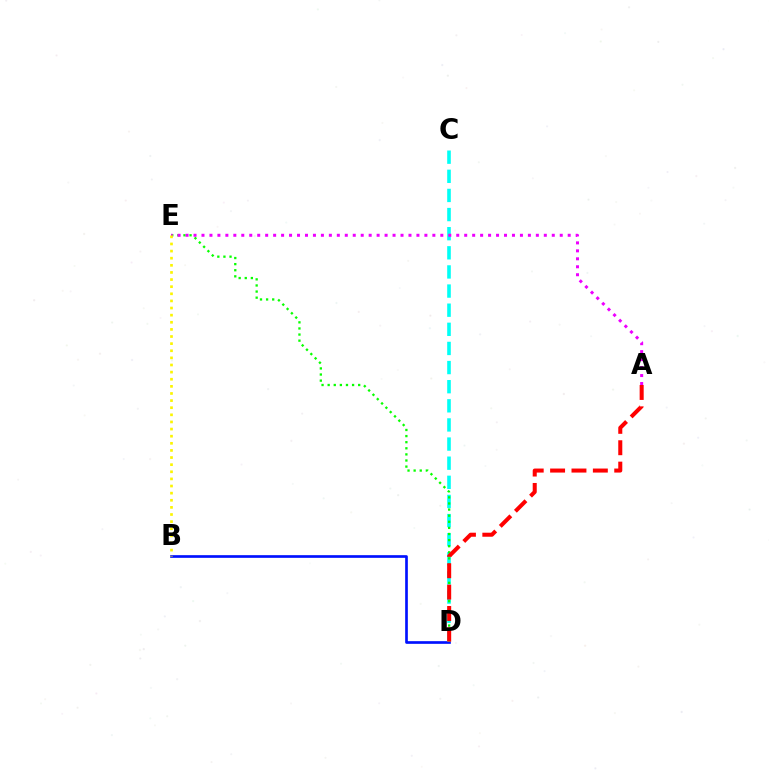{('B', 'D'): [{'color': '#0010ff', 'line_style': 'solid', 'thickness': 1.92}], ('C', 'D'): [{'color': '#00fff6', 'line_style': 'dashed', 'thickness': 2.6}], ('D', 'E'): [{'color': '#08ff00', 'line_style': 'dotted', 'thickness': 1.66}], ('A', 'E'): [{'color': '#ee00ff', 'line_style': 'dotted', 'thickness': 2.16}], ('B', 'E'): [{'color': '#fcf500', 'line_style': 'dotted', 'thickness': 1.93}], ('A', 'D'): [{'color': '#ff0000', 'line_style': 'dashed', 'thickness': 2.9}]}